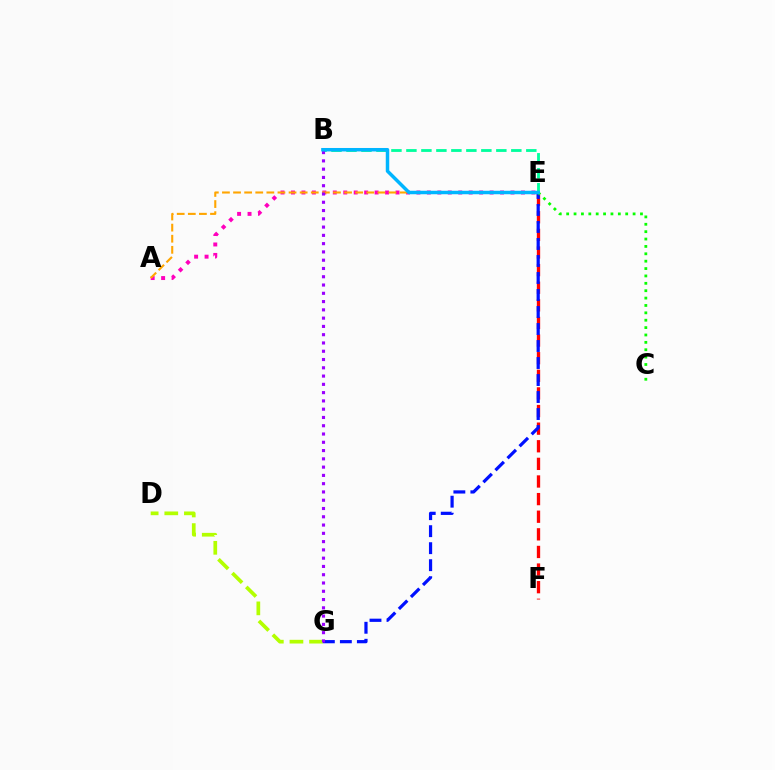{('E', 'F'): [{'color': '#ff0000', 'line_style': 'dashed', 'thickness': 2.39}], ('A', 'E'): [{'color': '#ff00bd', 'line_style': 'dotted', 'thickness': 2.84}, {'color': '#ffa500', 'line_style': 'dashed', 'thickness': 1.51}], ('D', 'G'): [{'color': '#b3ff00', 'line_style': 'dashed', 'thickness': 2.67}], ('B', 'E'): [{'color': '#00ff9d', 'line_style': 'dashed', 'thickness': 2.04}, {'color': '#00b5ff', 'line_style': 'solid', 'thickness': 2.5}], ('E', 'G'): [{'color': '#0010ff', 'line_style': 'dashed', 'thickness': 2.31}], ('C', 'E'): [{'color': '#08ff00', 'line_style': 'dotted', 'thickness': 2.01}], ('B', 'G'): [{'color': '#9b00ff', 'line_style': 'dotted', 'thickness': 2.25}]}